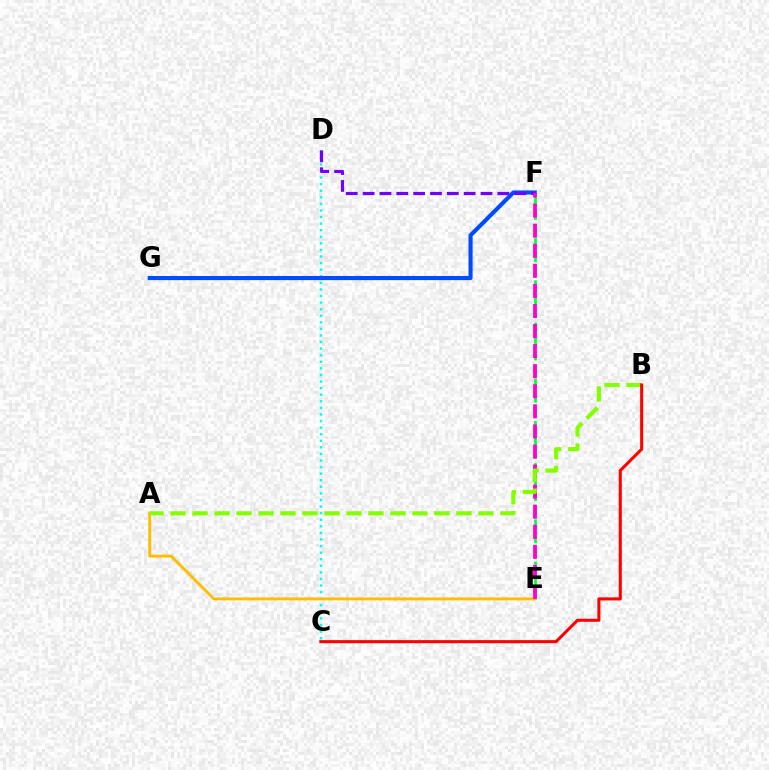{('C', 'D'): [{'color': '#00fff6', 'line_style': 'dotted', 'thickness': 1.79}], ('F', 'G'): [{'color': '#004bff', 'line_style': 'solid', 'thickness': 2.96}], ('E', 'F'): [{'color': '#00ff39', 'line_style': 'dashed', 'thickness': 1.91}, {'color': '#ff00cf', 'line_style': 'dashed', 'thickness': 2.73}], ('D', 'F'): [{'color': '#7200ff', 'line_style': 'dashed', 'thickness': 2.29}], ('A', 'E'): [{'color': '#ffbd00', 'line_style': 'solid', 'thickness': 2.09}], ('A', 'B'): [{'color': '#84ff00', 'line_style': 'dashed', 'thickness': 2.99}], ('B', 'C'): [{'color': '#ff0000', 'line_style': 'solid', 'thickness': 2.2}]}